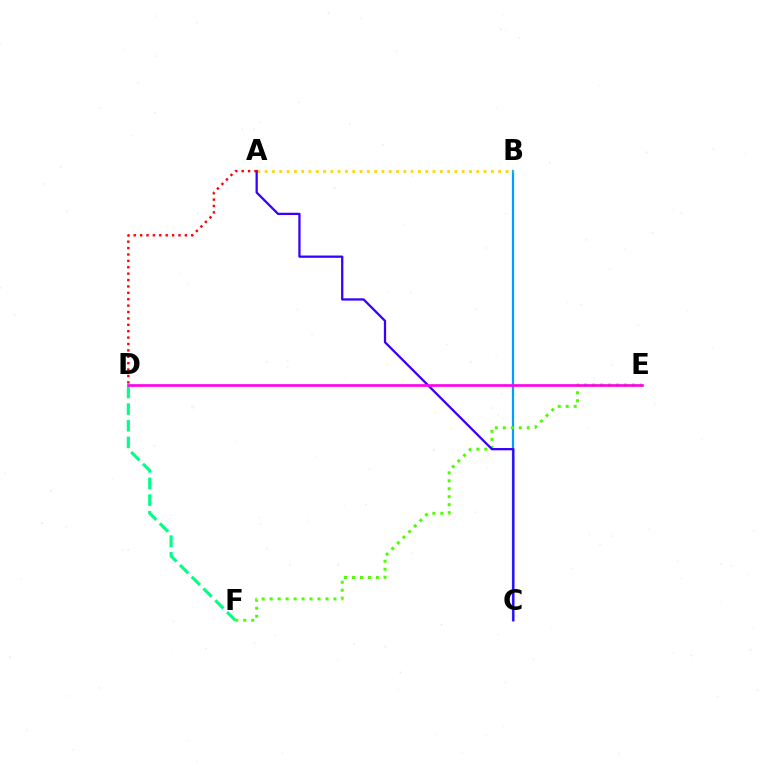{('D', 'F'): [{'color': '#00ff86', 'line_style': 'dashed', 'thickness': 2.26}], ('B', 'C'): [{'color': '#009eff', 'line_style': 'solid', 'thickness': 1.6}], ('E', 'F'): [{'color': '#4fff00', 'line_style': 'dotted', 'thickness': 2.17}], ('A', 'B'): [{'color': '#ffd500', 'line_style': 'dotted', 'thickness': 1.98}], ('A', 'C'): [{'color': '#3700ff', 'line_style': 'solid', 'thickness': 1.64}], ('A', 'D'): [{'color': '#ff0000', 'line_style': 'dotted', 'thickness': 1.74}], ('D', 'E'): [{'color': '#ff00ed', 'line_style': 'solid', 'thickness': 1.93}]}